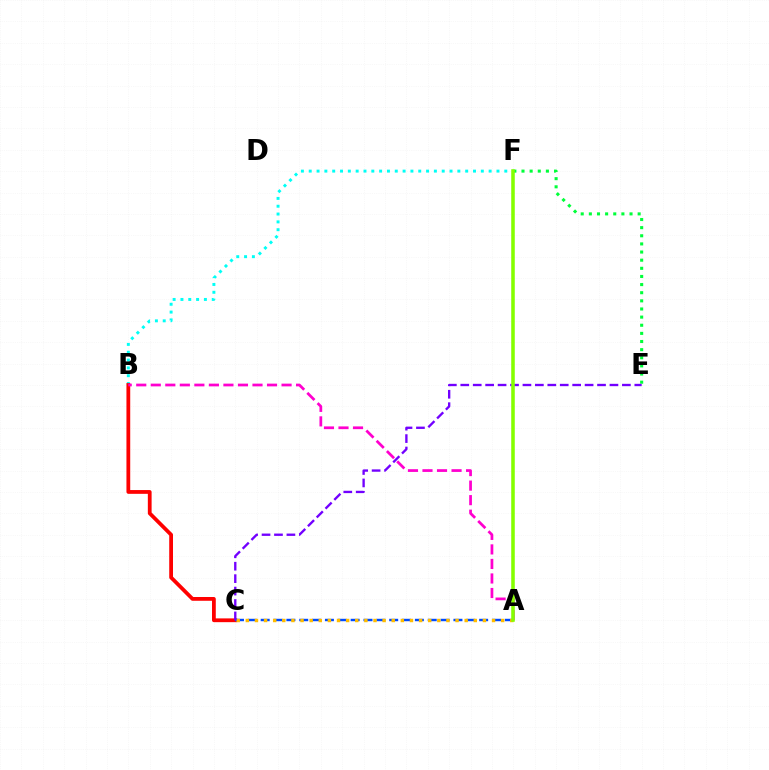{('B', 'F'): [{'color': '#00fff6', 'line_style': 'dotted', 'thickness': 2.13}], ('E', 'F'): [{'color': '#00ff39', 'line_style': 'dotted', 'thickness': 2.21}], ('B', 'C'): [{'color': '#ff0000', 'line_style': 'solid', 'thickness': 2.72}], ('A', 'C'): [{'color': '#004bff', 'line_style': 'dashed', 'thickness': 1.75}, {'color': '#ffbd00', 'line_style': 'dotted', 'thickness': 2.48}], ('A', 'B'): [{'color': '#ff00cf', 'line_style': 'dashed', 'thickness': 1.97}], ('C', 'E'): [{'color': '#7200ff', 'line_style': 'dashed', 'thickness': 1.69}], ('A', 'F'): [{'color': '#84ff00', 'line_style': 'solid', 'thickness': 2.56}]}